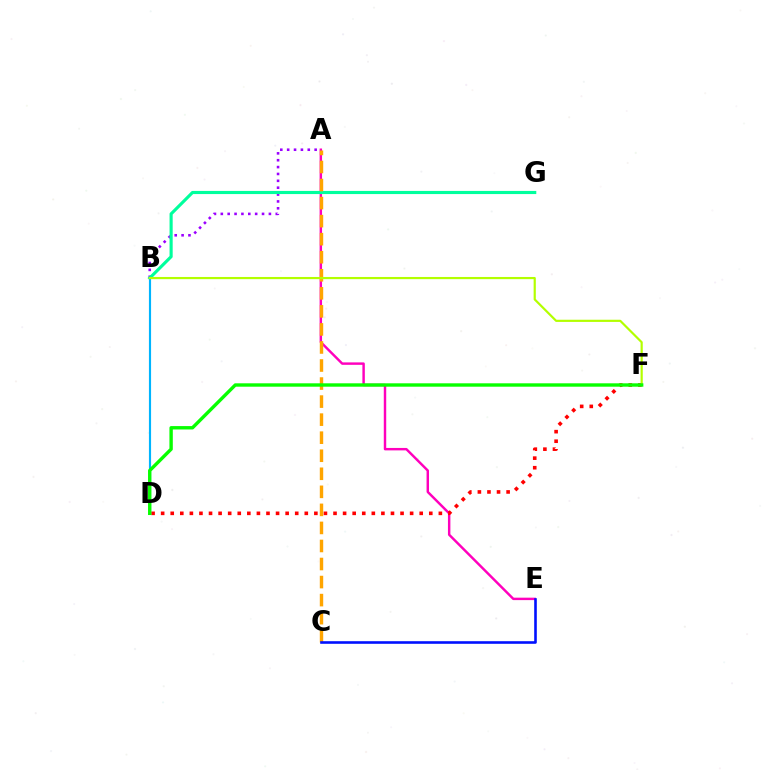{('A', 'B'): [{'color': '#9b00ff', 'line_style': 'dotted', 'thickness': 1.87}], ('A', 'E'): [{'color': '#ff00bd', 'line_style': 'solid', 'thickness': 1.76}], ('B', 'G'): [{'color': '#00ff9d', 'line_style': 'solid', 'thickness': 2.25}], ('B', 'D'): [{'color': '#00b5ff', 'line_style': 'solid', 'thickness': 1.55}], ('D', 'F'): [{'color': '#ff0000', 'line_style': 'dotted', 'thickness': 2.6}, {'color': '#08ff00', 'line_style': 'solid', 'thickness': 2.44}], ('A', 'C'): [{'color': '#ffa500', 'line_style': 'dashed', 'thickness': 2.45}], ('C', 'E'): [{'color': '#0010ff', 'line_style': 'solid', 'thickness': 1.87}], ('B', 'F'): [{'color': '#b3ff00', 'line_style': 'solid', 'thickness': 1.57}]}